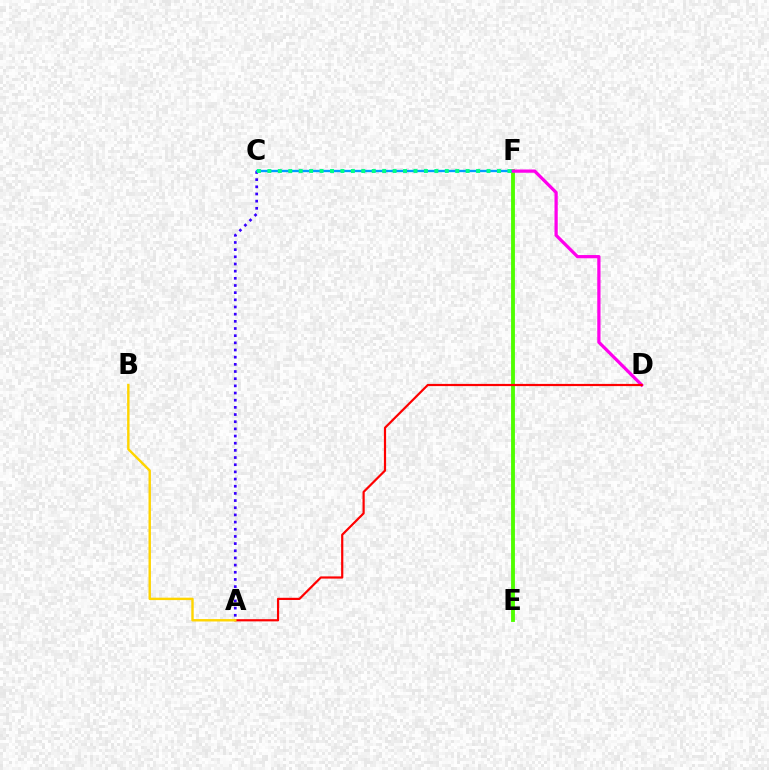{('A', 'C'): [{'color': '#3700ff', 'line_style': 'dotted', 'thickness': 1.95}], ('E', 'F'): [{'color': '#4fff00', 'line_style': 'solid', 'thickness': 2.77}], ('C', 'F'): [{'color': '#009eff', 'line_style': 'solid', 'thickness': 1.68}, {'color': '#00ff86', 'line_style': 'dotted', 'thickness': 2.83}], ('D', 'F'): [{'color': '#ff00ed', 'line_style': 'solid', 'thickness': 2.34}], ('A', 'D'): [{'color': '#ff0000', 'line_style': 'solid', 'thickness': 1.58}], ('A', 'B'): [{'color': '#ffd500', 'line_style': 'solid', 'thickness': 1.74}]}